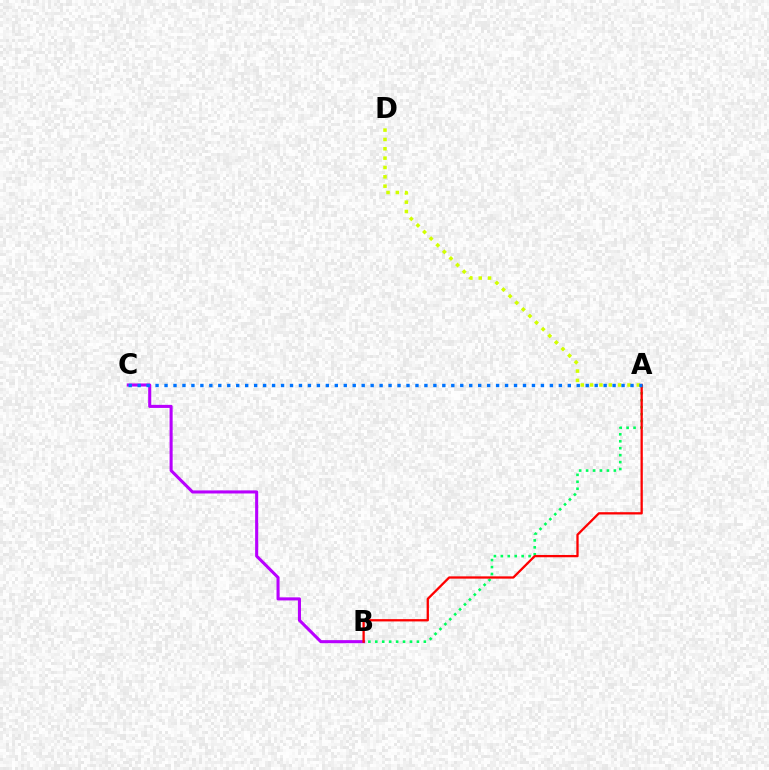{('B', 'C'): [{'color': '#b900ff', 'line_style': 'solid', 'thickness': 2.21}], ('A', 'B'): [{'color': '#00ff5c', 'line_style': 'dotted', 'thickness': 1.89}, {'color': '#ff0000', 'line_style': 'solid', 'thickness': 1.65}], ('A', 'D'): [{'color': '#d1ff00', 'line_style': 'dotted', 'thickness': 2.54}], ('A', 'C'): [{'color': '#0074ff', 'line_style': 'dotted', 'thickness': 2.43}]}